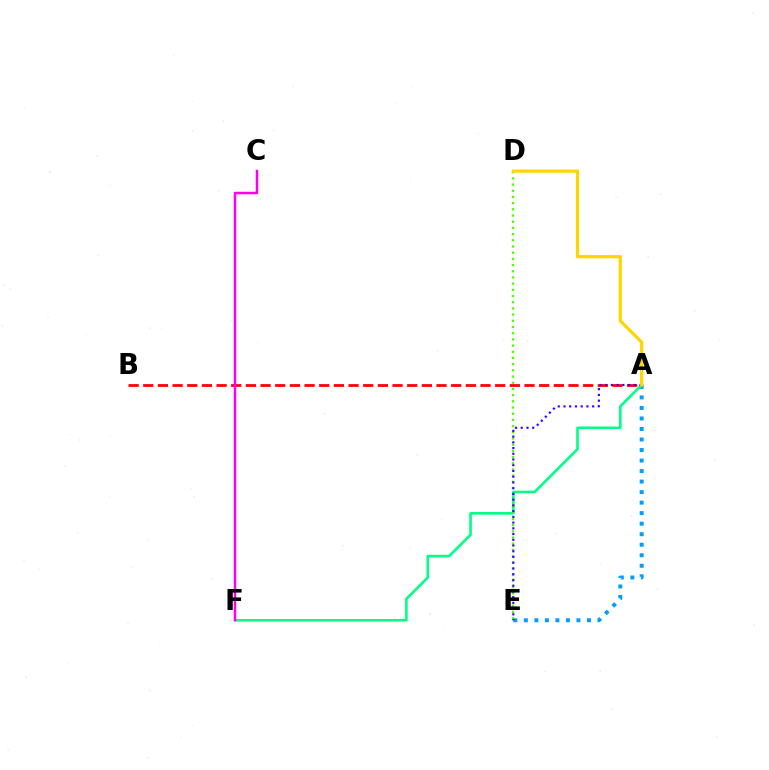{('A', 'B'): [{'color': '#ff0000', 'line_style': 'dashed', 'thickness': 1.99}], ('A', 'E'): [{'color': '#009eff', 'line_style': 'dotted', 'thickness': 2.86}, {'color': '#3700ff', 'line_style': 'dotted', 'thickness': 1.56}], ('A', 'F'): [{'color': '#00ff86', 'line_style': 'solid', 'thickness': 1.88}], ('D', 'E'): [{'color': '#4fff00', 'line_style': 'dotted', 'thickness': 1.68}], ('A', 'D'): [{'color': '#ffd500', 'line_style': 'solid', 'thickness': 2.3}], ('C', 'F'): [{'color': '#ff00ed', 'line_style': 'solid', 'thickness': 1.8}]}